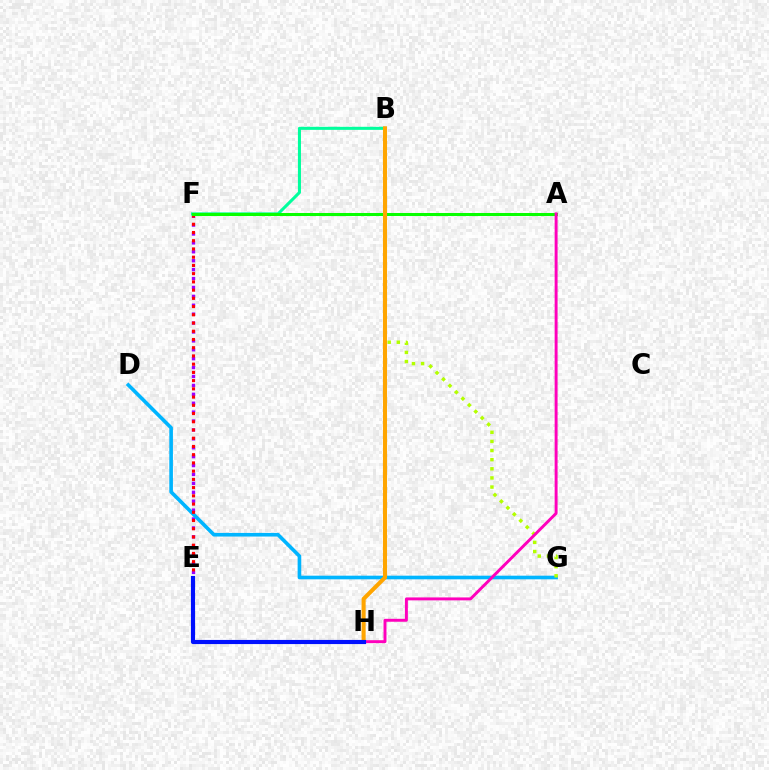{('E', 'F'): [{'color': '#9b00ff', 'line_style': 'dotted', 'thickness': 2.42}, {'color': '#ff0000', 'line_style': 'dotted', 'thickness': 2.24}], ('D', 'G'): [{'color': '#00b5ff', 'line_style': 'solid', 'thickness': 2.61}], ('B', 'G'): [{'color': '#b3ff00', 'line_style': 'dotted', 'thickness': 2.48}], ('B', 'F'): [{'color': '#00ff9d', 'line_style': 'solid', 'thickness': 2.2}], ('A', 'F'): [{'color': '#08ff00', 'line_style': 'solid', 'thickness': 2.19}], ('A', 'H'): [{'color': '#ff00bd', 'line_style': 'solid', 'thickness': 2.11}], ('B', 'H'): [{'color': '#ffa500', 'line_style': 'solid', 'thickness': 2.93}], ('E', 'H'): [{'color': '#0010ff', 'line_style': 'solid', 'thickness': 2.98}]}